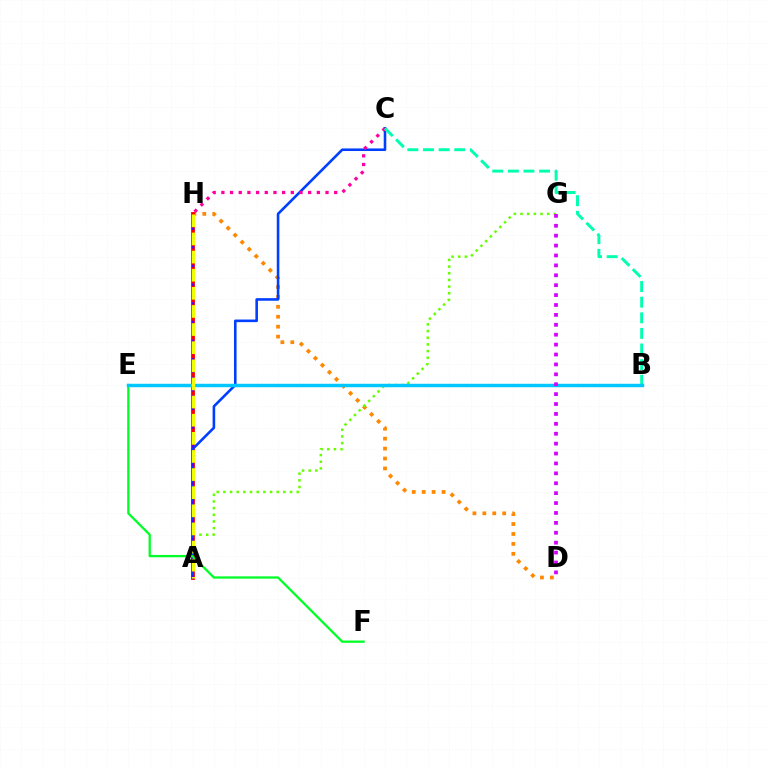{('D', 'H'): [{'color': '#ff8800', 'line_style': 'dotted', 'thickness': 2.7}], ('A', 'G'): [{'color': '#66ff00', 'line_style': 'dotted', 'thickness': 1.81}], ('A', 'H'): [{'color': '#ff0000', 'line_style': 'solid', 'thickness': 2.75}, {'color': '#4f00ff', 'line_style': 'dotted', 'thickness': 1.69}, {'color': '#eeff00', 'line_style': 'dashed', 'thickness': 2.46}], ('A', 'C'): [{'color': '#003fff', 'line_style': 'solid', 'thickness': 1.87}], ('C', 'H'): [{'color': '#ff00a0', 'line_style': 'dotted', 'thickness': 2.36}], ('B', 'C'): [{'color': '#00ffaf', 'line_style': 'dashed', 'thickness': 2.12}], ('E', 'F'): [{'color': '#00ff27', 'line_style': 'solid', 'thickness': 1.65}], ('B', 'E'): [{'color': '#00c7ff', 'line_style': 'solid', 'thickness': 2.48}], ('D', 'G'): [{'color': '#d600ff', 'line_style': 'dotted', 'thickness': 2.69}]}